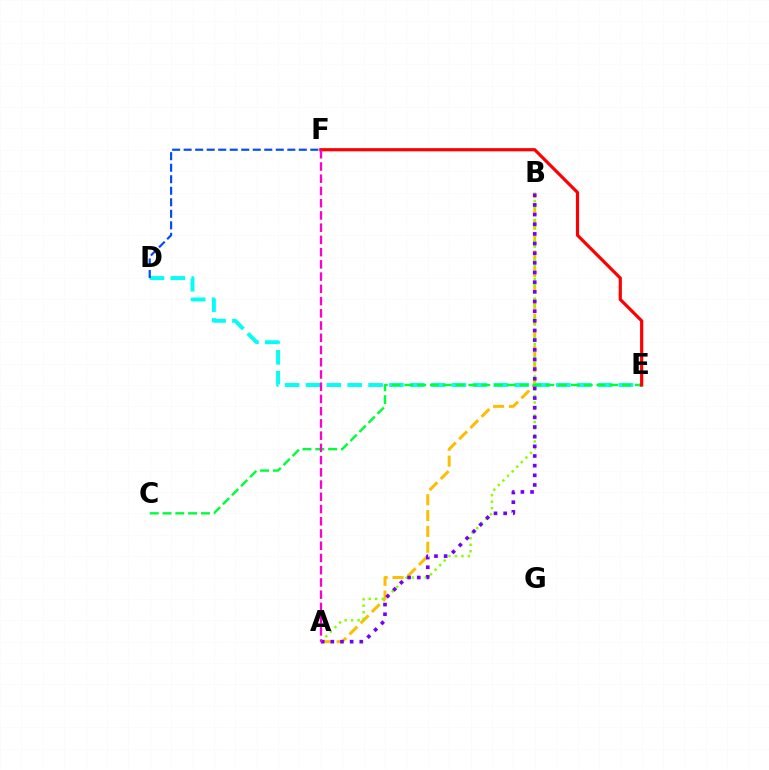{('A', 'B'): [{'color': '#ffbd00', 'line_style': 'dashed', 'thickness': 2.15}, {'color': '#84ff00', 'line_style': 'dotted', 'thickness': 1.76}, {'color': '#7200ff', 'line_style': 'dotted', 'thickness': 2.62}], ('D', 'E'): [{'color': '#00fff6', 'line_style': 'dashed', 'thickness': 2.83}], ('C', 'E'): [{'color': '#00ff39', 'line_style': 'dashed', 'thickness': 1.74}], ('E', 'F'): [{'color': '#ff0000', 'line_style': 'solid', 'thickness': 2.29}], ('A', 'F'): [{'color': '#ff00cf', 'line_style': 'dashed', 'thickness': 1.66}], ('D', 'F'): [{'color': '#004bff', 'line_style': 'dashed', 'thickness': 1.56}]}